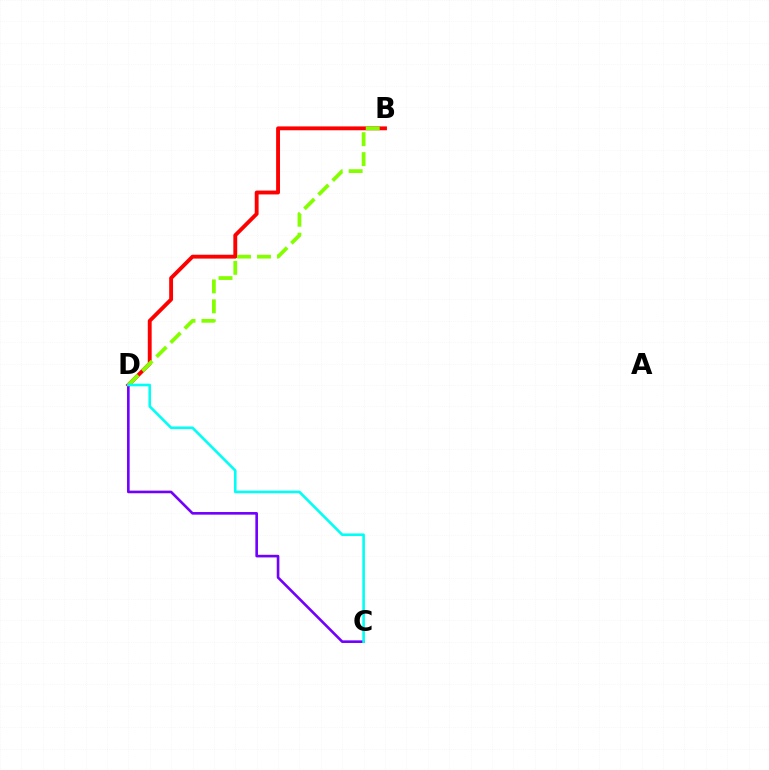{('B', 'D'): [{'color': '#ff0000', 'line_style': 'solid', 'thickness': 2.78}, {'color': '#84ff00', 'line_style': 'dashed', 'thickness': 2.71}], ('C', 'D'): [{'color': '#7200ff', 'line_style': 'solid', 'thickness': 1.89}, {'color': '#00fff6', 'line_style': 'solid', 'thickness': 1.88}]}